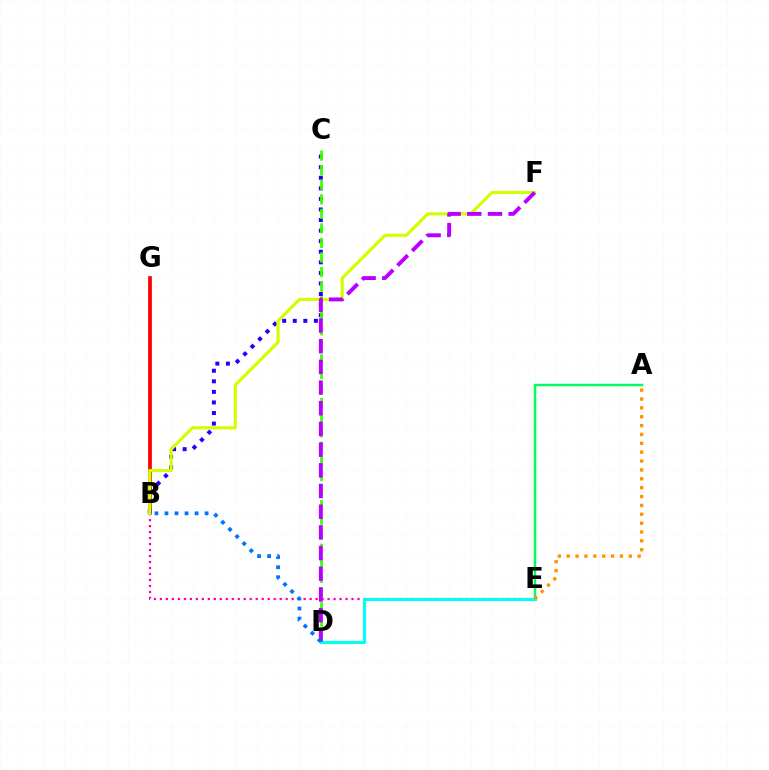{('A', 'E'): [{'color': '#00ff5c', 'line_style': 'solid', 'thickness': 1.79}, {'color': '#ff9400', 'line_style': 'dotted', 'thickness': 2.41}], ('B', 'G'): [{'color': '#ff0000', 'line_style': 'solid', 'thickness': 2.67}], ('B', 'E'): [{'color': '#ff00ac', 'line_style': 'dotted', 'thickness': 1.63}], ('B', 'C'): [{'color': '#2500ff', 'line_style': 'dotted', 'thickness': 2.87}], ('C', 'D'): [{'color': '#3dff00', 'line_style': 'dashed', 'thickness': 1.98}], ('D', 'E'): [{'color': '#00fff6', 'line_style': 'solid', 'thickness': 2.23}], ('B', 'F'): [{'color': '#d1ff00', 'line_style': 'solid', 'thickness': 2.27}], ('D', 'F'): [{'color': '#b900ff', 'line_style': 'dashed', 'thickness': 2.81}], ('B', 'D'): [{'color': '#0074ff', 'line_style': 'dotted', 'thickness': 2.73}]}